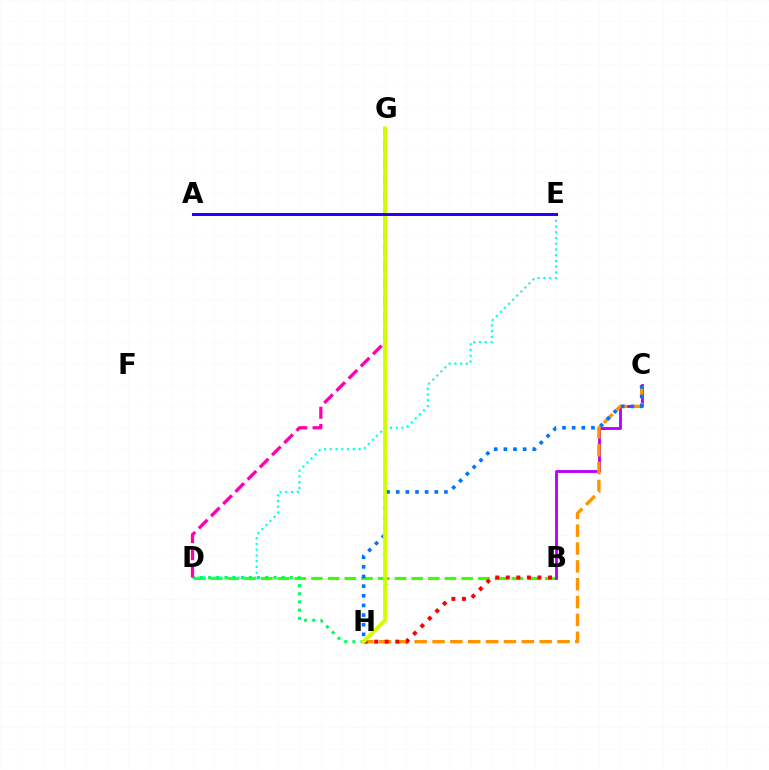{('B', 'D'): [{'color': '#3dff00', 'line_style': 'dashed', 'thickness': 2.27}], ('D', 'E'): [{'color': '#00fff6', 'line_style': 'dotted', 'thickness': 1.56}], ('D', 'H'): [{'color': '#00ff5c', 'line_style': 'dotted', 'thickness': 2.22}], ('B', 'C'): [{'color': '#b900ff', 'line_style': 'solid', 'thickness': 2.06}], ('D', 'G'): [{'color': '#ff00ac', 'line_style': 'dashed', 'thickness': 2.34}], ('C', 'H'): [{'color': '#ff9400', 'line_style': 'dashed', 'thickness': 2.43}, {'color': '#0074ff', 'line_style': 'dotted', 'thickness': 2.62}], ('B', 'H'): [{'color': '#ff0000', 'line_style': 'dotted', 'thickness': 2.87}], ('G', 'H'): [{'color': '#d1ff00', 'line_style': 'solid', 'thickness': 2.75}], ('A', 'E'): [{'color': '#2500ff', 'line_style': 'solid', 'thickness': 2.13}]}